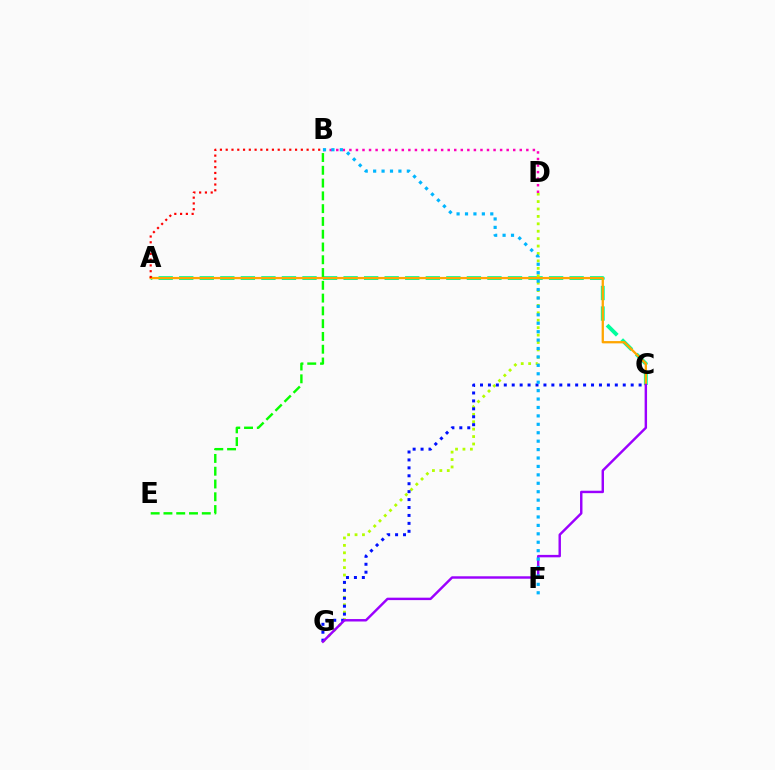{('A', 'C'): [{'color': '#00ff9d', 'line_style': 'dashed', 'thickness': 2.79}, {'color': '#ffa500', 'line_style': 'solid', 'thickness': 1.65}], ('D', 'G'): [{'color': '#b3ff00', 'line_style': 'dotted', 'thickness': 2.02}], ('B', 'D'): [{'color': '#ff00bd', 'line_style': 'dotted', 'thickness': 1.78}], ('B', 'E'): [{'color': '#08ff00', 'line_style': 'dashed', 'thickness': 1.74}], ('C', 'G'): [{'color': '#0010ff', 'line_style': 'dotted', 'thickness': 2.15}, {'color': '#9b00ff', 'line_style': 'solid', 'thickness': 1.75}], ('A', 'B'): [{'color': '#ff0000', 'line_style': 'dotted', 'thickness': 1.57}], ('B', 'F'): [{'color': '#00b5ff', 'line_style': 'dotted', 'thickness': 2.29}]}